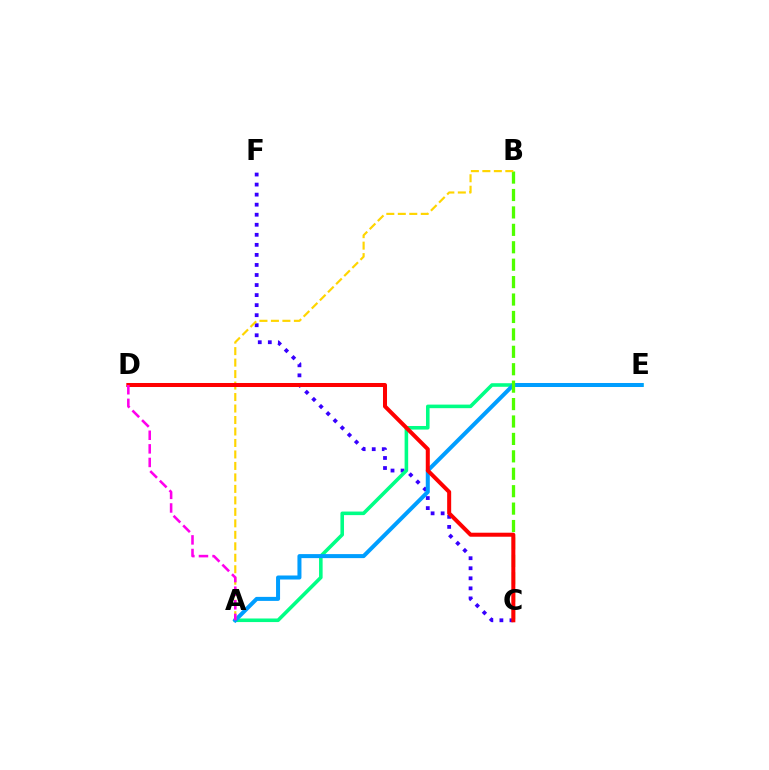{('C', 'F'): [{'color': '#3700ff', 'line_style': 'dotted', 'thickness': 2.73}], ('A', 'E'): [{'color': '#00ff86', 'line_style': 'solid', 'thickness': 2.57}, {'color': '#009eff', 'line_style': 'solid', 'thickness': 2.89}], ('B', 'C'): [{'color': '#4fff00', 'line_style': 'dashed', 'thickness': 2.37}], ('A', 'B'): [{'color': '#ffd500', 'line_style': 'dashed', 'thickness': 1.56}], ('C', 'D'): [{'color': '#ff0000', 'line_style': 'solid', 'thickness': 2.89}], ('A', 'D'): [{'color': '#ff00ed', 'line_style': 'dashed', 'thickness': 1.85}]}